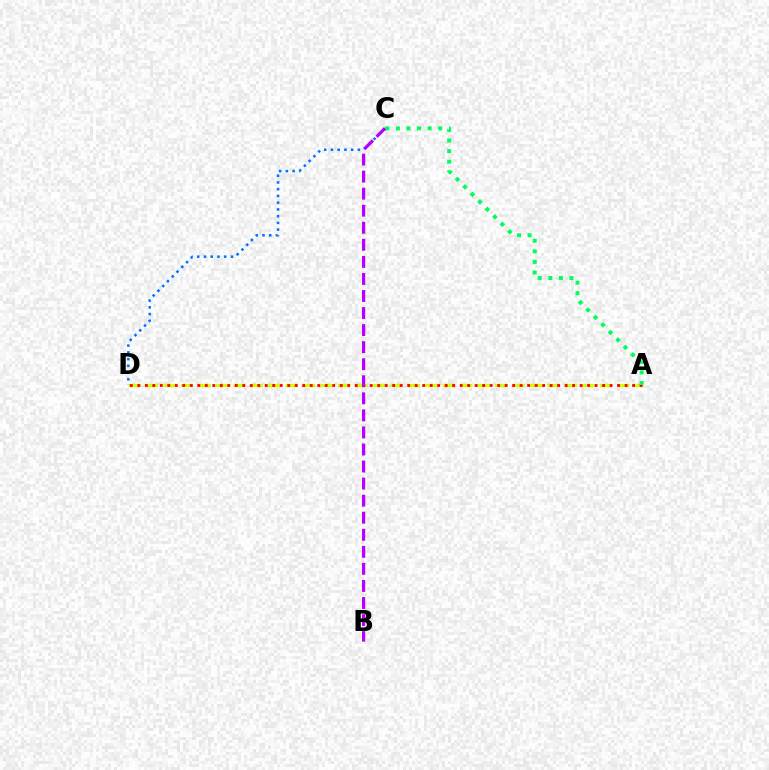{('C', 'D'): [{'color': '#0074ff', 'line_style': 'dotted', 'thickness': 1.83}], ('A', 'D'): [{'color': '#d1ff00', 'line_style': 'dashed', 'thickness': 2.37}, {'color': '#ff0000', 'line_style': 'dotted', 'thickness': 2.04}], ('A', 'C'): [{'color': '#00ff5c', 'line_style': 'dotted', 'thickness': 2.88}], ('B', 'C'): [{'color': '#b900ff', 'line_style': 'dashed', 'thickness': 2.32}]}